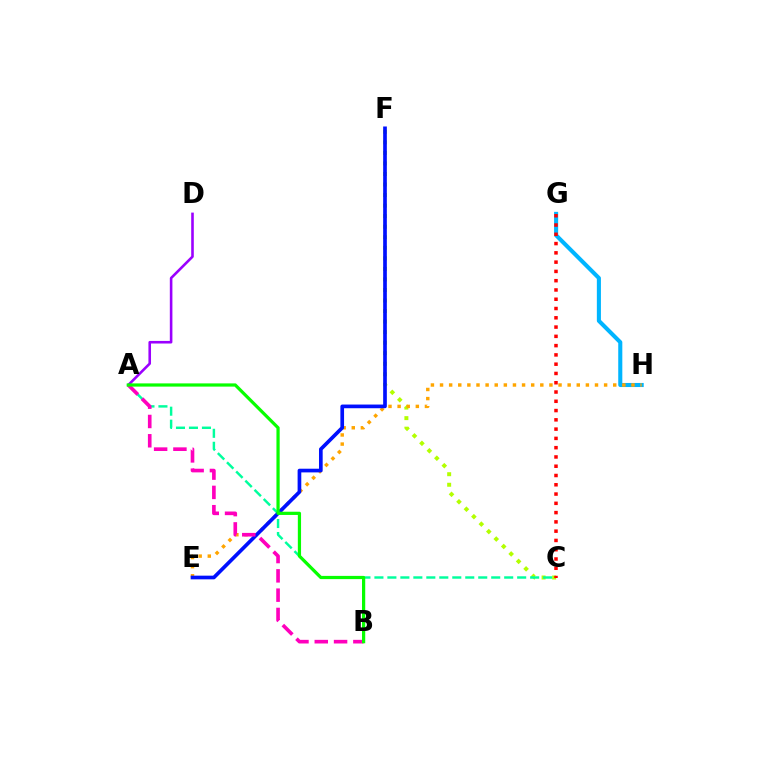{('C', 'F'): [{'color': '#b3ff00', 'line_style': 'dotted', 'thickness': 2.86}], ('G', 'H'): [{'color': '#00b5ff', 'line_style': 'solid', 'thickness': 2.94}], ('E', 'H'): [{'color': '#ffa500', 'line_style': 'dotted', 'thickness': 2.48}], ('A', 'C'): [{'color': '#00ff9d', 'line_style': 'dashed', 'thickness': 1.76}], ('A', 'D'): [{'color': '#9b00ff', 'line_style': 'solid', 'thickness': 1.87}], ('E', 'F'): [{'color': '#0010ff', 'line_style': 'solid', 'thickness': 2.65}], ('A', 'B'): [{'color': '#ff00bd', 'line_style': 'dashed', 'thickness': 2.62}, {'color': '#08ff00', 'line_style': 'solid', 'thickness': 2.32}], ('C', 'G'): [{'color': '#ff0000', 'line_style': 'dotted', 'thickness': 2.52}]}